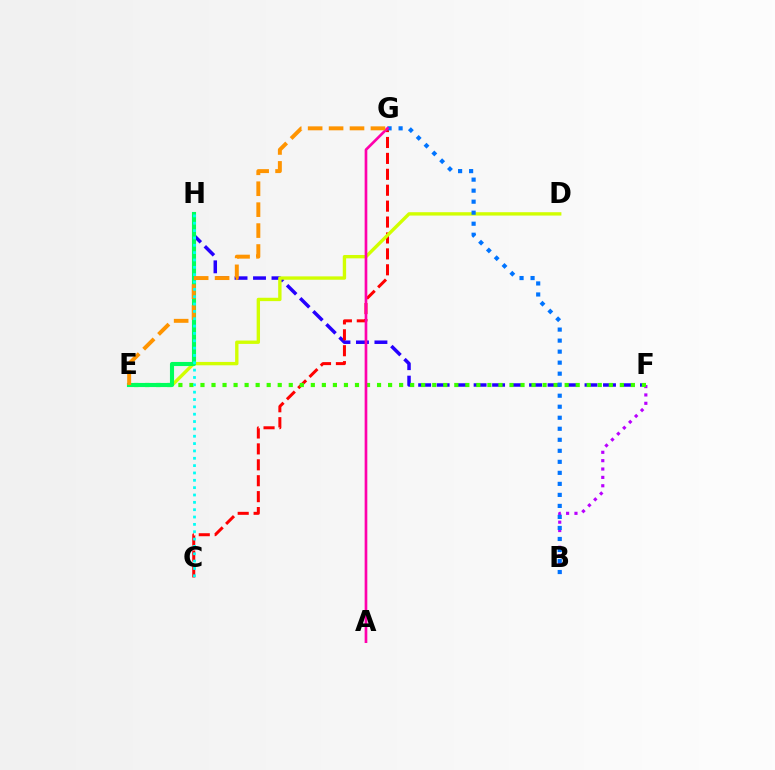{('B', 'F'): [{'color': '#b900ff', 'line_style': 'dotted', 'thickness': 2.27}], ('F', 'H'): [{'color': '#2500ff', 'line_style': 'dashed', 'thickness': 2.51}], ('C', 'G'): [{'color': '#ff0000', 'line_style': 'dashed', 'thickness': 2.16}], ('E', 'F'): [{'color': '#3dff00', 'line_style': 'dotted', 'thickness': 3.0}], ('D', 'E'): [{'color': '#d1ff00', 'line_style': 'solid', 'thickness': 2.42}], ('B', 'G'): [{'color': '#0074ff', 'line_style': 'dotted', 'thickness': 2.99}], ('A', 'G'): [{'color': '#ff00ac', 'line_style': 'solid', 'thickness': 1.92}], ('E', 'H'): [{'color': '#00ff5c', 'line_style': 'solid', 'thickness': 2.95}], ('E', 'G'): [{'color': '#ff9400', 'line_style': 'dashed', 'thickness': 2.84}], ('C', 'H'): [{'color': '#00fff6', 'line_style': 'dotted', 'thickness': 2.0}]}